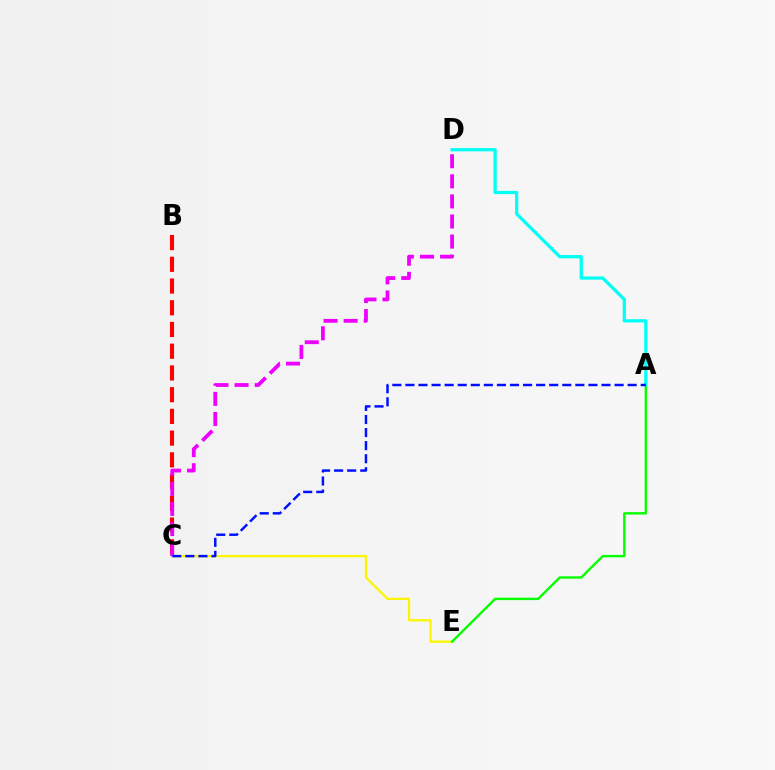{('C', 'E'): [{'color': '#fcf500', 'line_style': 'solid', 'thickness': 1.64}], ('B', 'C'): [{'color': '#ff0000', 'line_style': 'dashed', 'thickness': 2.95}], ('A', 'E'): [{'color': '#08ff00', 'line_style': 'solid', 'thickness': 1.73}], ('C', 'D'): [{'color': '#ee00ff', 'line_style': 'dashed', 'thickness': 2.73}], ('A', 'D'): [{'color': '#00fff6', 'line_style': 'solid', 'thickness': 2.33}], ('A', 'C'): [{'color': '#0010ff', 'line_style': 'dashed', 'thickness': 1.78}]}